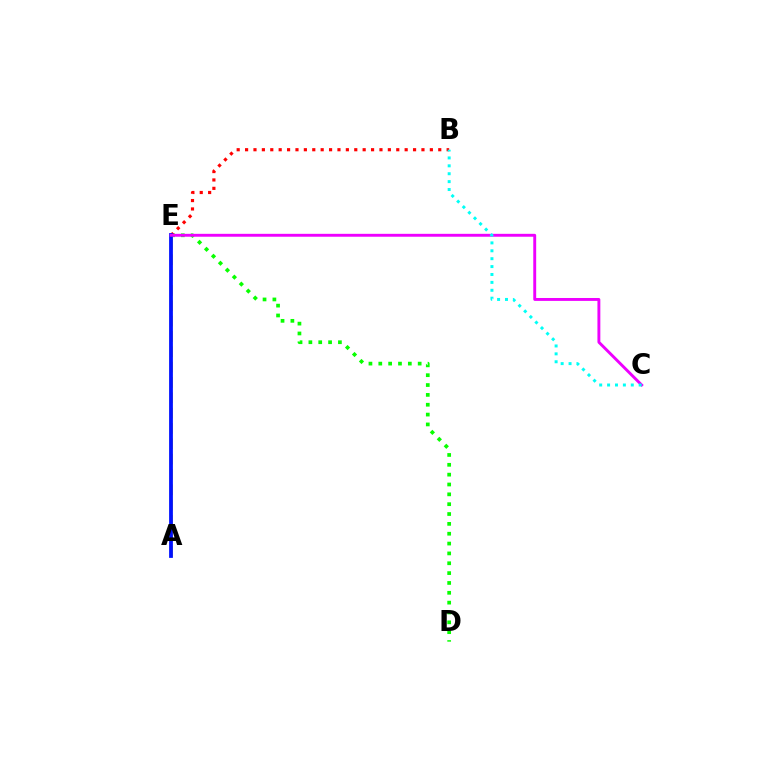{('D', 'E'): [{'color': '#08ff00', 'line_style': 'dotted', 'thickness': 2.68}], ('A', 'E'): [{'color': '#fcf500', 'line_style': 'dashed', 'thickness': 2.08}, {'color': '#0010ff', 'line_style': 'solid', 'thickness': 2.72}], ('B', 'E'): [{'color': '#ff0000', 'line_style': 'dotted', 'thickness': 2.28}], ('C', 'E'): [{'color': '#ee00ff', 'line_style': 'solid', 'thickness': 2.09}], ('B', 'C'): [{'color': '#00fff6', 'line_style': 'dotted', 'thickness': 2.15}]}